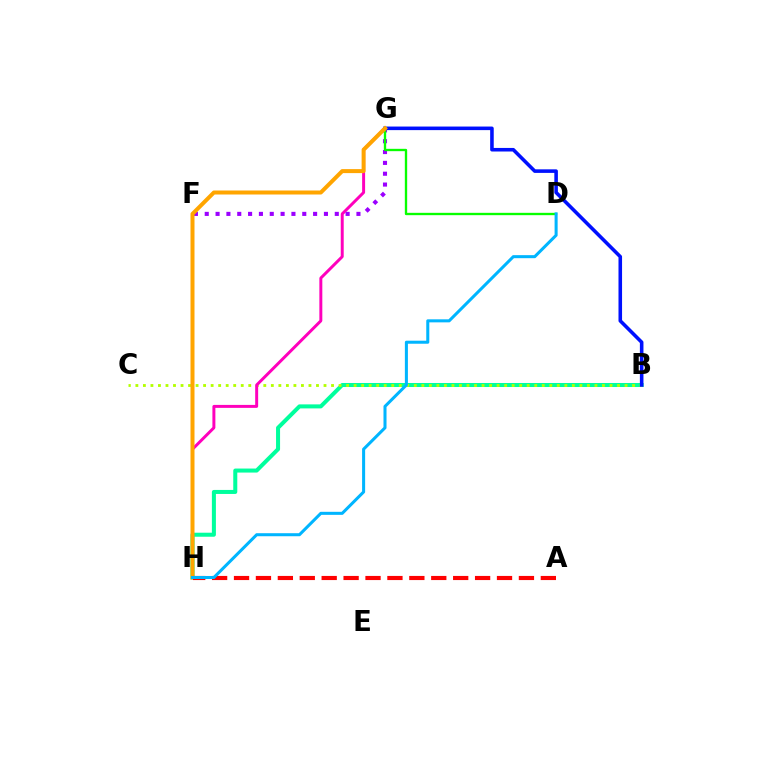{('B', 'H'): [{'color': '#00ff9d', 'line_style': 'solid', 'thickness': 2.9}], ('B', 'C'): [{'color': '#b3ff00', 'line_style': 'dotted', 'thickness': 2.04}], ('B', 'G'): [{'color': '#0010ff', 'line_style': 'solid', 'thickness': 2.57}], ('G', 'H'): [{'color': '#ff00bd', 'line_style': 'solid', 'thickness': 2.13}, {'color': '#ffa500', 'line_style': 'solid', 'thickness': 2.88}], ('F', 'G'): [{'color': '#9b00ff', 'line_style': 'dotted', 'thickness': 2.94}], ('D', 'G'): [{'color': '#08ff00', 'line_style': 'solid', 'thickness': 1.69}], ('A', 'H'): [{'color': '#ff0000', 'line_style': 'dashed', 'thickness': 2.98}], ('D', 'H'): [{'color': '#00b5ff', 'line_style': 'solid', 'thickness': 2.19}]}